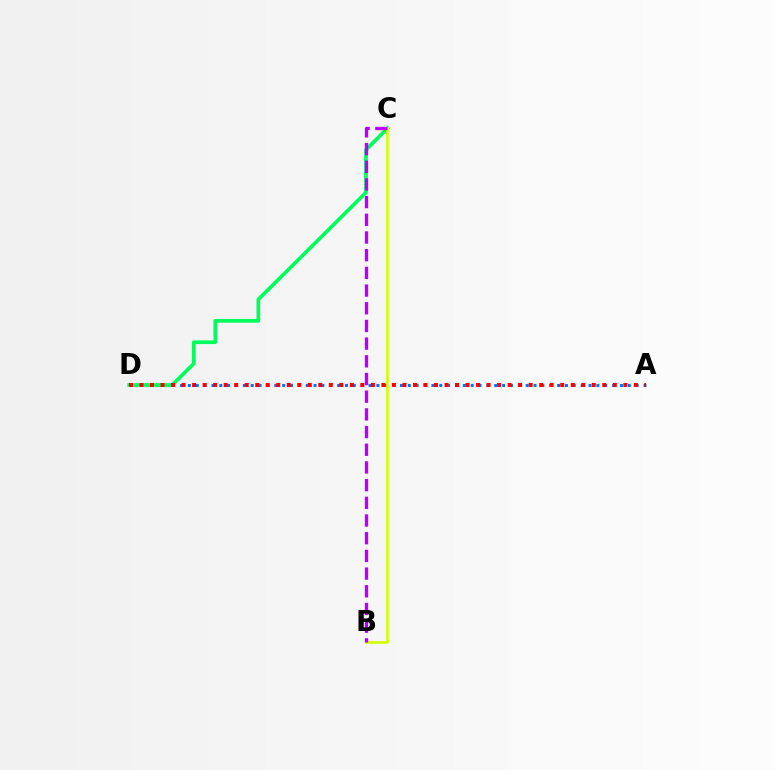{('A', 'D'): [{'color': '#0074ff', 'line_style': 'dotted', 'thickness': 2.13}, {'color': '#ff0000', 'line_style': 'dotted', 'thickness': 2.86}], ('C', 'D'): [{'color': '#00ff5c', 'line_style': 'solid', 'thickness': 2.66}], ('B', 'C'): [{'color': '#d1ff00', 'line_style': 'solid', 'thickness': 1.89}, {'color': '#b900ff', 'line_style': 'dashed', 'thickness': 2.4}]}